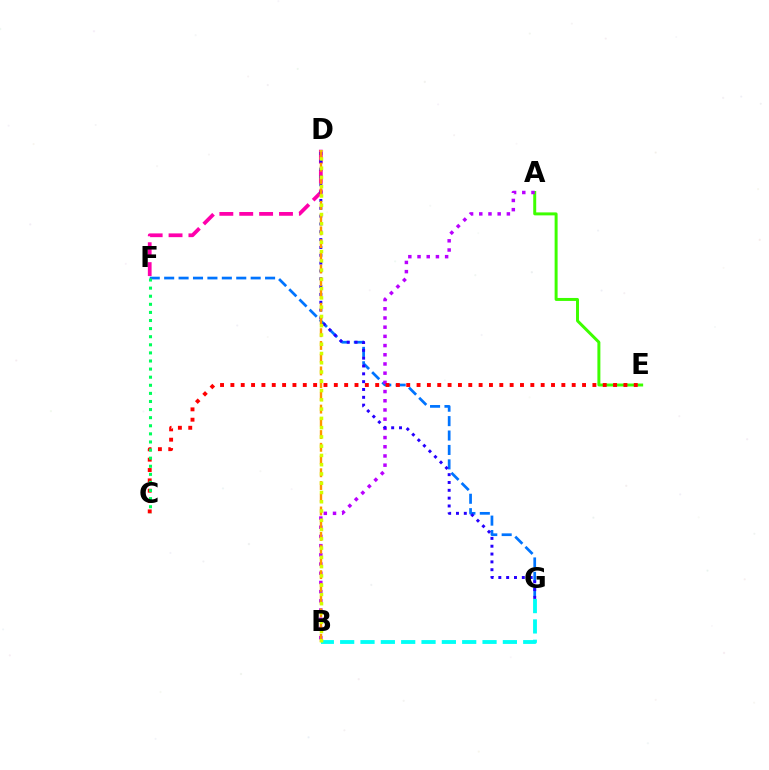{('B', 'G'): [{'color': '#00fff6', 'line_style': 'dashed', 'thickness': 2.76}], ('A', 'E'): [{'color': '#3dff00', 'line_style': 'solid', 'thickness': 2.14}], ('D', 'F'): [{'color': '#ff00ac', 'line_style': 'dashed', 'thickness': 2.7}], ('F', 'G'): [{'color': '#0074ff', 'line_style': 'dashed', 'thickness': 1.96}], ('A', 'B'): [{'color': '#b900ff', 'line_style': 'dotted', 'thickness': 2.5}], ('C', 'E'): [{'color': '#ff0000', 'line_style': 'dotted', 'thickness': 2.81}], ('D', 'G'): [{'color': '#2500ff', 'line_style': 'dotted', 'thickness': 2.13}], ('C', 'F'): [{'color': '#00ff5c', 'line_style': 'dotted', 'thickness': 2.2}], ('B', 'D'): [{'color': '#ff9400', 'line_style': 'dashed', 'thickness': 1.73}, {'color': '#d1ff00', 'line_style': 'dotted', 'thickness': 2.52}]}